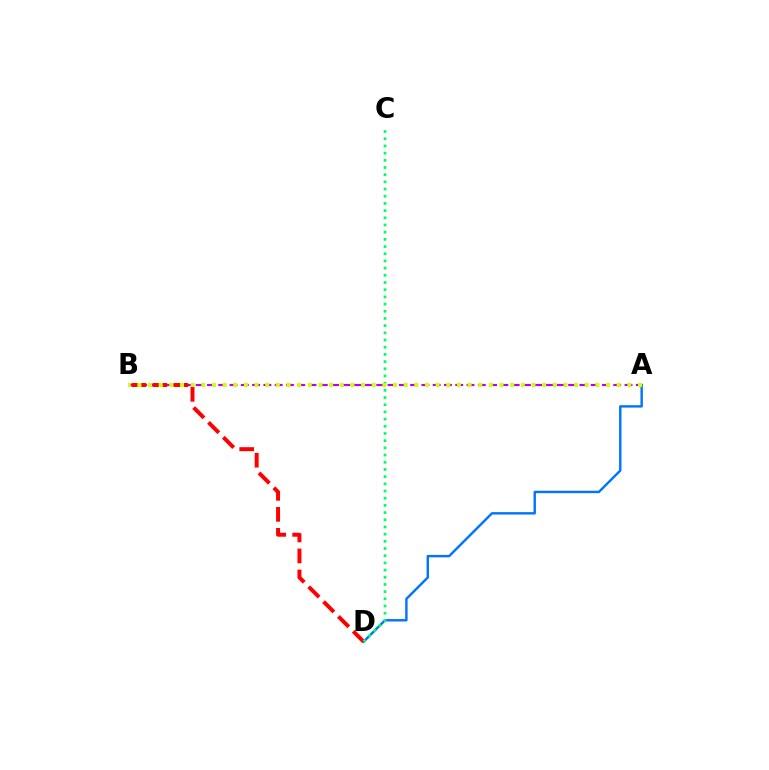{('A', 'B'): [{'color': '#b900ff', 'line_style': 'dashed', 'thickness': 1.53}, {'color': '#d1ff00', 'line_style': 'dotted', 'thickness': 2.89}], ('A', 'D'): [{'color': '#0074ff', 'line_style': 'solid', 'thickness': 1.74}], ('B', 'D'): [{'color': '#ff0000', 'line_style': 'dashed', 'thickness': 2.85}], ('C', 'D'): [{'color': '#00ff5c', 'line_style': 'dotted', 'thickness': 1.95}]}